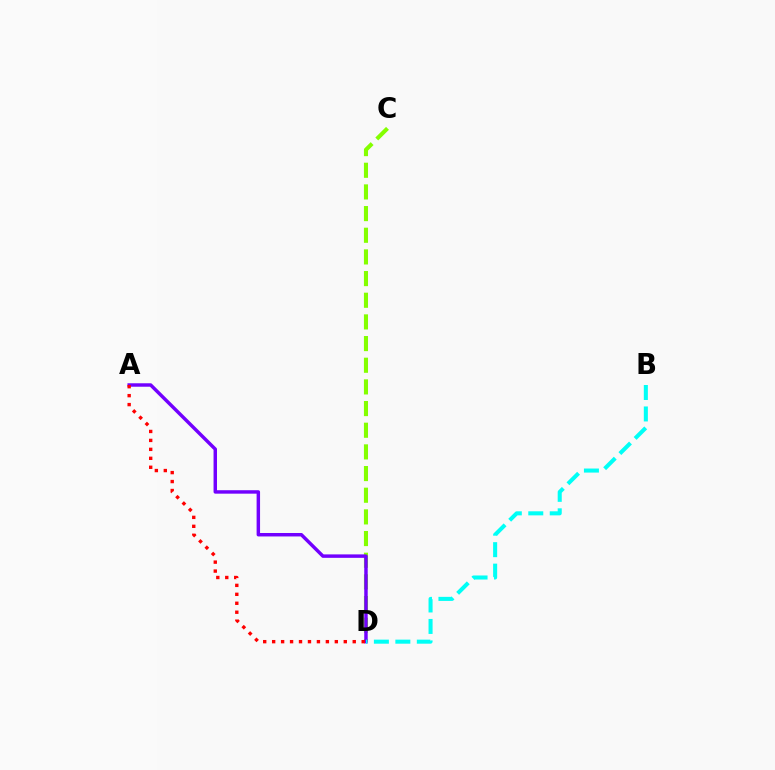{('C', 'D'): [{'color': '#84ff00', 'line_style': 'dashed', 'thickness': 2.94}], ('A', 'D'): [{'color': '#7200ff', 'line_style': 'solid', 'thickness': 2.48}, {'color': '#ff0000', 'line_style': 'dotted', 'thickness': 2.43}], ('B', 'D'): [{'color': '#00fff6', 'line_style': 'dashed', 'thickness': 2.92}]}